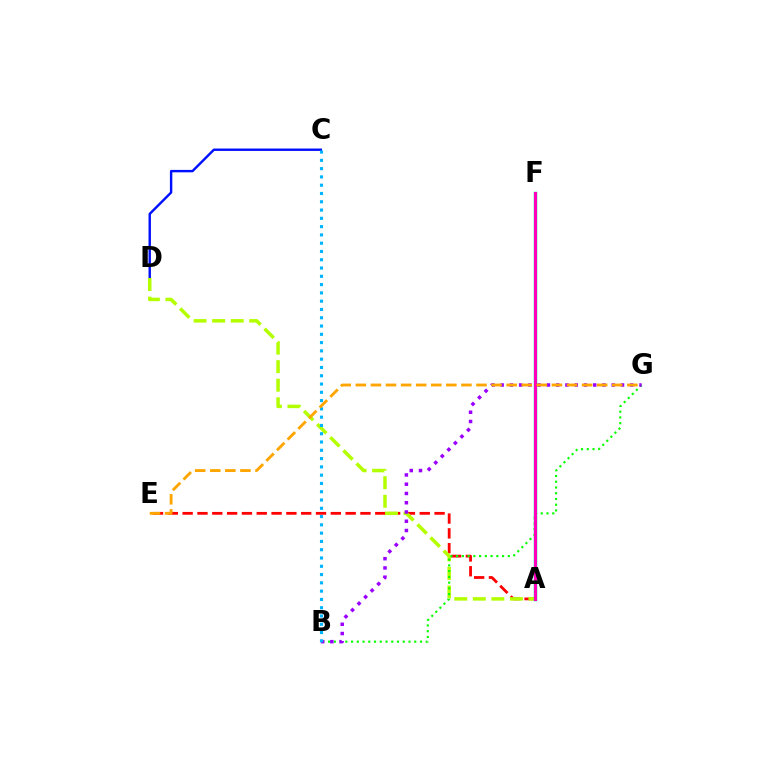{('C', 'D'): [{'color': '#0010ff', 'line_style': 'solid', 'thickness': 1.74}], ('A', 'E'): [{'color': '#ff0000', 'line_style': 'dashed', 'thickness': 2.01}], ('A', 'D'): [{'color': '#b3ff00', 'line_style': 'dashed', 'thickness': 2.52}], ('A', 'F'): [{'color': '#00ff9d', 'line_style': 'solid', 'thickness': 2.51}, {'color': '#ff00bd', 'line_style': 'solid', 'thickness': 2.2}], ('B', 'G'): [{'color': '#08ff00', 'line_style': 'dotted', 'thickness': 1.56}, {'color': '#9b00ff', 'line_style': 'dotted', 'thickness': 2.52}], ('B', 'C'): [{'color': '#00b5ff', 'line_style': 'dotted', 'thickness': 2.25}], ('E', 'G'): [{'color': '#ffa500', 'line_style': 'dashed', 'thickness': 2.05}]}